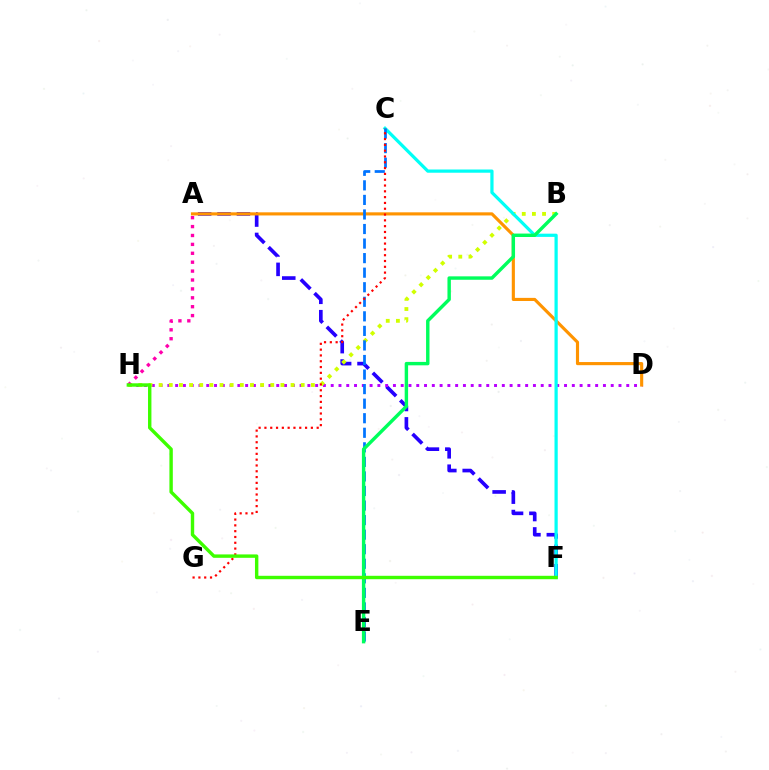{('A', 'F'): [{'color': '#2500ff', 'line_style': 'dashed', 'thickness': 2.63}], ('D', 'H'): [{'color': '#b900ff', 'line_style': 'dotted', 'thickness': 2.11}], ('A', 'D'): [{'color': '#ff9400', 'line_style': 'solid', 'thickness': 2.25}], ('B', 'H'): [{'color': '#d1ff00', 'line_style': 'dotted', 'thickness': 2.76}], ('C', 'F'): [{'color': '#00fff6', 'line_style': 'solid', 'thickness': 2.32}], ('C', 'E'): [{'color': '#0074ff', 'line_style': 'dashed', 'thickness': 1.98}], ('B', 'E'): [{'color': '#00ff5c', 'line_style': 'solid', 'thickness': 2.46}], ('A', 'H'): [{'color': '#ff00ac', 'line_style': 'dotted', 'thickness': 2.42}], ('C', 'G'): [{'color': '#ff0000', 'line_style': 'dotted', 'thickness': 1.58}], ('F', 'H'): [{'color': '#3dff00', 'line_style': 'solid', 'thickness': 2.45}]}